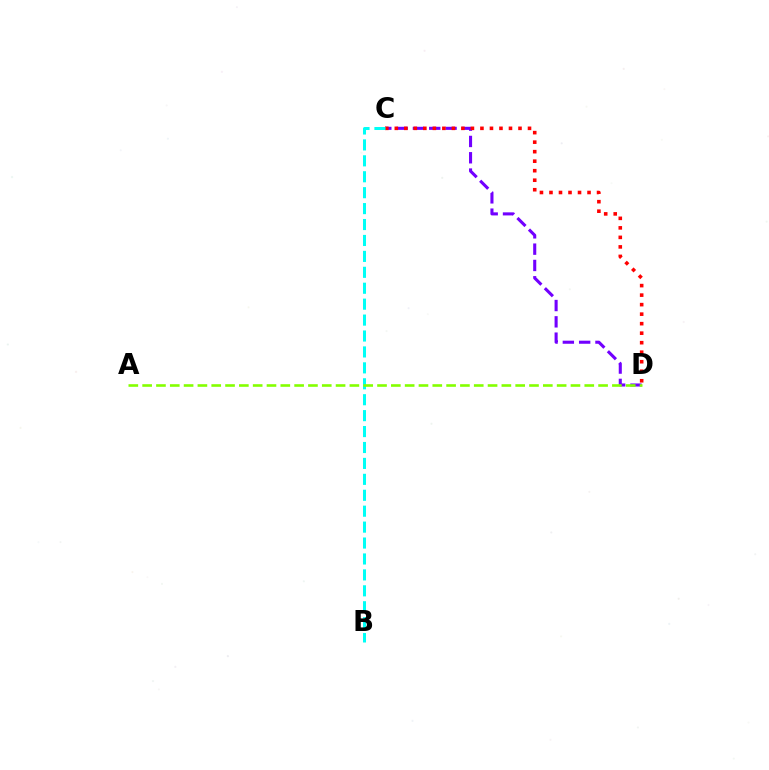{('C', 'D'): [{'color': '#7200ff', 'line_style': 'dashed', 'thickness': 2.22}, {'color': '#ff0000', 'line_style': 'dotted', 'thickness': 2.59}], ('B', 'C'): [{'color': '#00fff6', 'line_style': 'dashed', 'thickness': 2.16}], ('A', 'D'): [{'color': '#84ff00', 'line_style': 'dashed', 'thickness': 1.88}]}